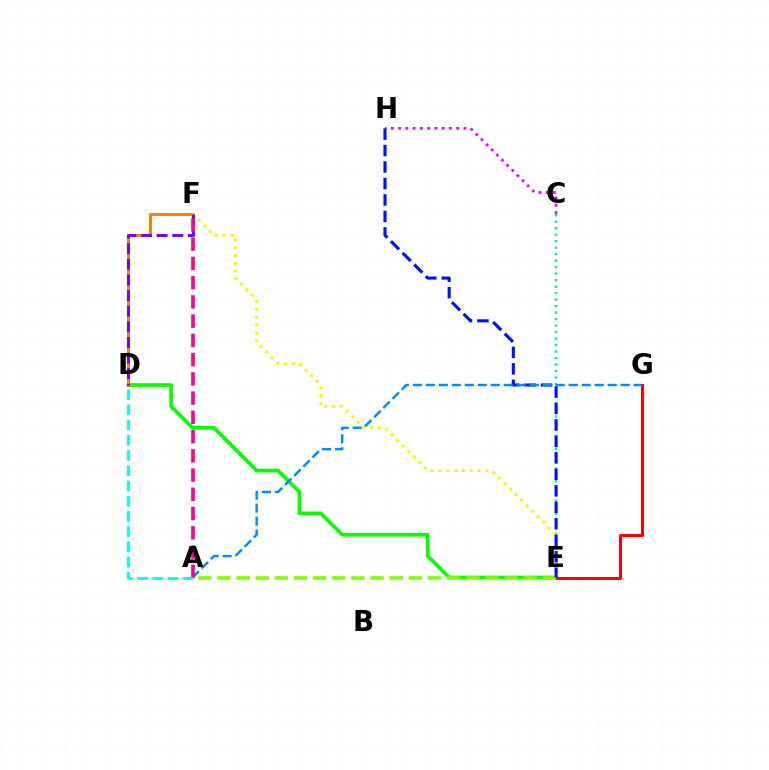{('D', 'E'): [{'color': '#08ff00', 'line_style': 'solid', 'thickness': 2.66}], ('D', 'F'): [{'color': '#ff7c00', 'line_style': 'solid', 'thickness': 2.09}, {'color': '#7200ff', 'line_style': 'dashed', 'thickness': 2.12}], ('C', 'H'): [{'color': '#ee00ff', 'line_style': 'dotted', 'thickness': 1.97}], ('C', 'E'): [{'color': '#00ff74', 'line_style': 'dotted', 'thickness': 1.76}], ('E', 'G'): [{'color': '#ff0000', 'line_style': 'solid', 'thickness': 2.16}], ('E', 'F'): [{'color': '#fcf500', 'line_style': 'dotted', 'thickness': 2.13}], ('A', 'E'): [{'color': '#84ff00', 'line_style': 'dashed', 'thickness': 2.6}], ('E', 'H'): [{'color': '#0010ff', 'line_style': 'dashed', 'thickness': 2.24}], ('A', 'G'): [{'color': '#008cff', 'line_style': 'dashed', 'thickness': 1.76}], ('A', 'F'): [{'color': '#ff0094', 'line_style': 'dashed', 'thickness': 2.61}], ('A', 'D'): [{'color': '#00fff6', 'line_style': 'dashed', 'thickness': 2.07}]}